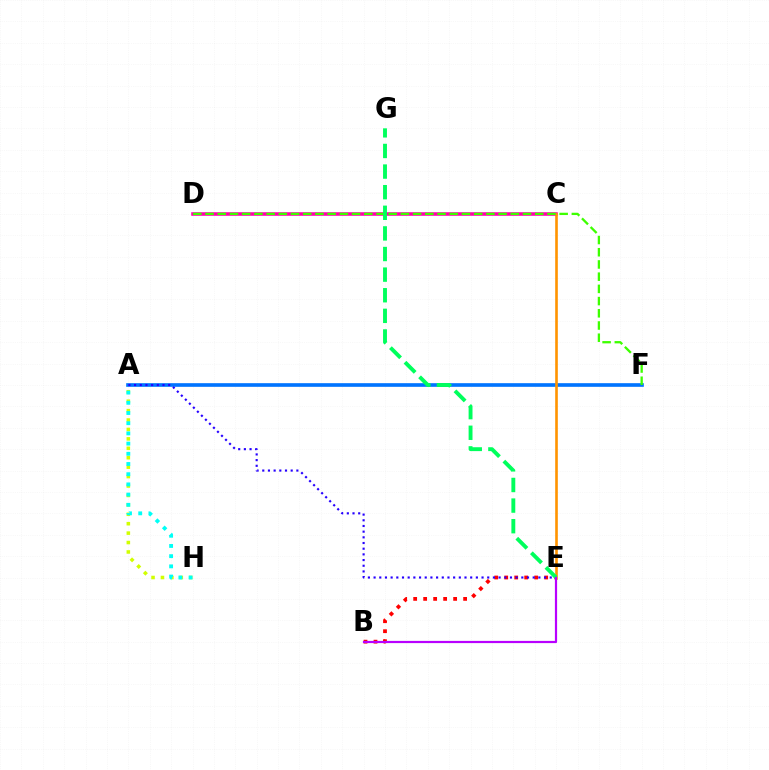{('B', 'E'): [{'color': '#ff0000', 'line_style': 'dotted', 'thickness': 2.71}, {'color': '#b900ff', 'line_style': 'solid', 'thickness': 1.59}], ('A', 'F'): [{'color': '#0074ff', 'line_style': 'solid', 'thickness': 2.62}], ('A', 'E'): [{'color': '#2500ff', 'line_style': 'dotted', 'thickness': 1.54}], ('C', 'D'): [{'color': '#ff00ac', 'line_style': 'solid', 'thickness': 2.55}], ('A', 'H'): [{'color': '#d1ff00', 'line_style': 'dotted', 'thickness': 2.56}, {'color': '#00fff6', 'line_style': 'dotted', 'thickness': 2.77}], ('C', 'E'): [{'color': '#ff9400', 'line_style': 'solid', 'thickness': 1.89}], ('D', 'F'): [{'color': '#3dff00', 'line_style': 'dashed', 'thickness': 1.66}], ('E', 'G'): [{'color': '#00ff5c', 'line_style': 'dashed', 'thickness': 2.8}]}